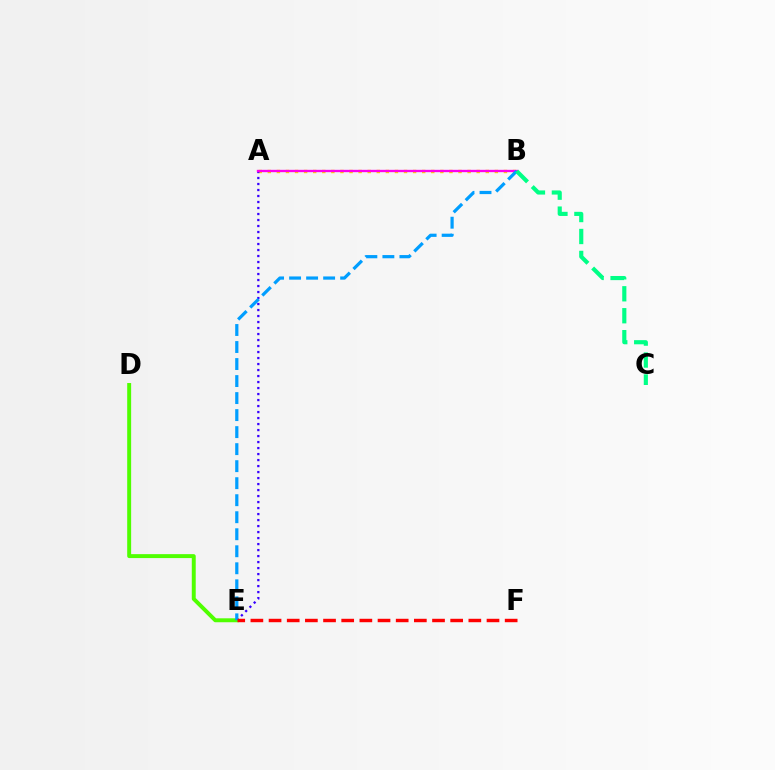{('A', 'B'): [{'color': '#ffd500', 'line_style': 'dotted', 'thickness': 2.47}, {'color': '#ff00ed', 'line_style': 'solid', 'thickness': 1.69}], ('A', 'E'): [{'color': '#3700ff', 'line_style': 'dotted', 'thickness': 1.63}], ('D', 'E'): [{'color': '#4fff00', 'line_style': 'solid', 'thickness': 2.83}], ('B', 'E'): [{'color': '#009eff', 'line_style': 'dashed', 'thickness': 2.31}], ('B', 'C'): [{'color': '#00ff86', 'line_style': 'dashed', 'thickness': 2.98}], ('E', 'F'): [{'color': '#ff0000', 'line_style': 'dashed', 'thickness': 2.47}]}